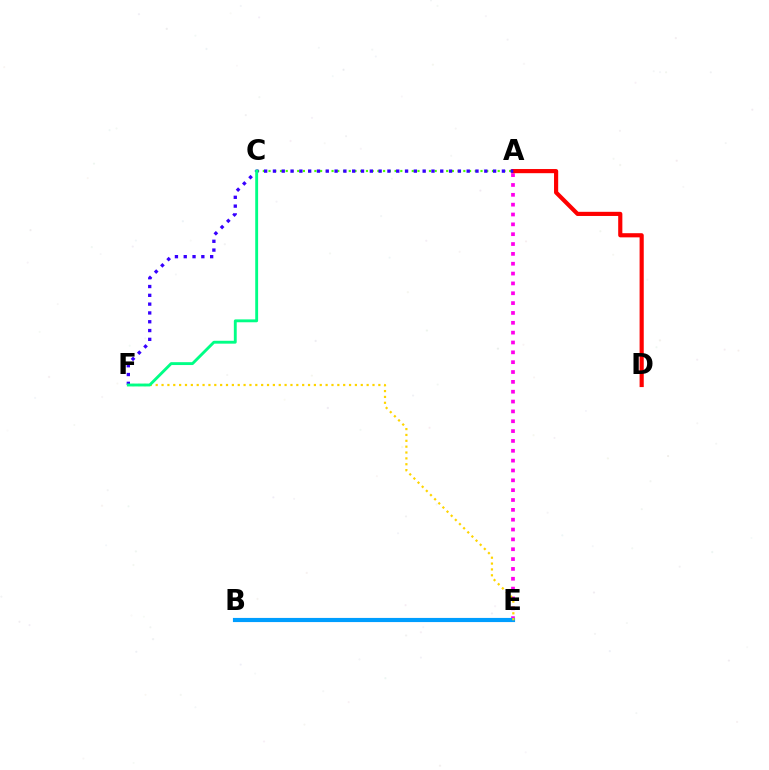{('A', 'C'): [{'color': '#4fff00', 'line_style': 'dotted', 'thickness': 1.56}], ('A', 'E'): [{'color': '#ff00ed', 'line_style': 'dotted', 'thickness': 2.67}], ('B', 'E'): [{'color': '#009eff', 'line_style': 'solid', 'thickness': 2.98}], ('A', 'D'): [{'color': '#ff0000', 'line_style': 'solid', 'thickness': 2.99}], ('E', 'F'): [{'color': '#ffd500', 'line_style': 'dotted', 'thickness': 1.59}], ('A', 'F'): [{'color': '#3700ff', 'line_style': 'dotted', 'thickness': 2.39}], ('C', 'F'): [{'color': '#00ff86', 'line_style': 'solid', 'thickness': 2.07}]}